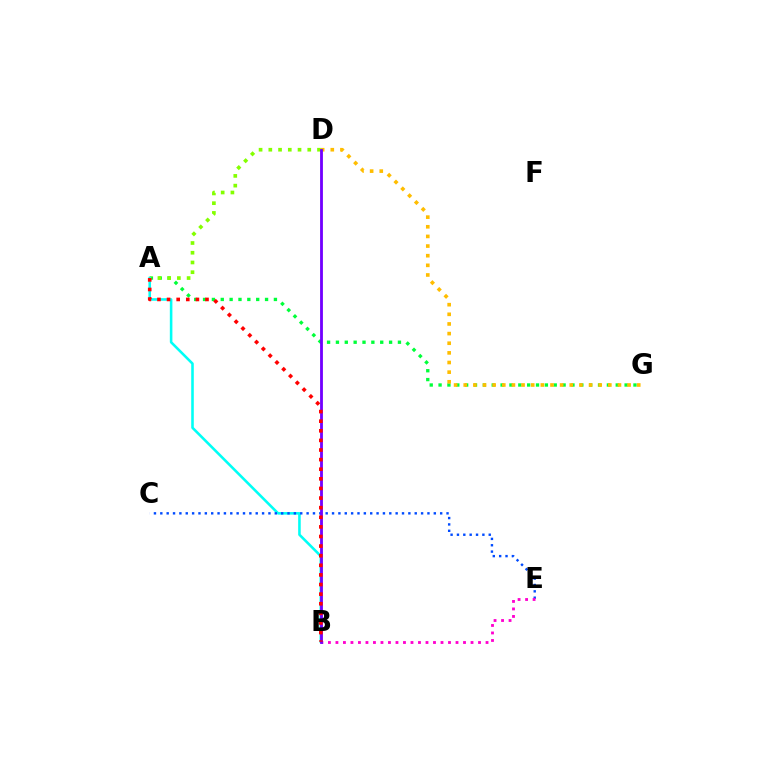{('A', 'G'): [{'color': '#00ff39', 'line_style': 'dotted', 'thickness': 2.41}], ('D', 'G'): [{'color': '#ffbd00', 'line_style': 'dotted', 'thickness': 2.62}], ('A', 'D'): [{'color': '#84ff00', 'line_style': 'dotted', 'thickness': 2.65}], ('A', 'B'): [{'color': '#00fff6', 'line_style': 'solid', 'thickness': 1.85}, {'color': '#ff0000', 'line_style': 'dotted', 'thickness': 2.61}], ('C', 'E'): [{'color': '#004bff', 'line_style': 'dotted', 'thickness': 1.73}], ('B', 'E'): [{'color': '#ff00cf', 'line_style': 'dotted', 'thickness': 2.04}], ('B', 'D'): [{'color': '#7200ff', 'line_style': 'solid', 'thickness': 2.03}]}